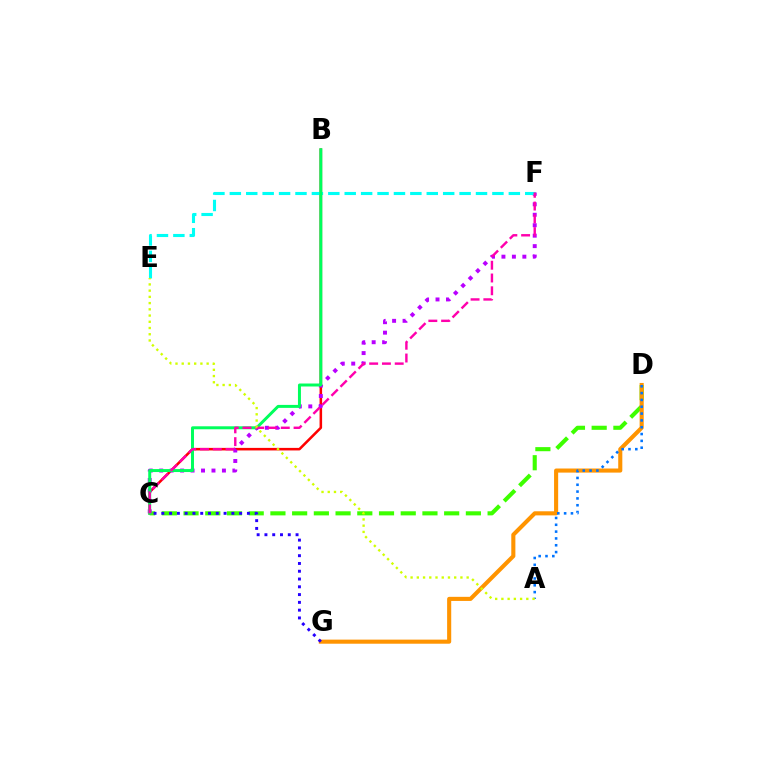{('C', 'D'): [{'color': '#3dff00', 'line_style': 'dashed', 'thickness': 2.95}], ('B', 'C'): [{'color': '#ff0000', 'line_style': 'solid', 'thickness': 1.83}, {'color': '#00ff5c', 'line_style': 'solid', 'thickness': 2.14}], ('D', 'G'): [{'color': '#ff9400', 'line_style': 'solid', 'thickness': 2.95}], ('C', 'F'): [{'color': '#b900ff', 'line_style': 'dotted', 'thickness': 2.84}, {'color': '#ff00ac', 'line_style': 'dashed', 'thickness': 1.74}], ('A', 'D'): [{'color': '#0074ff', 'line_style': 'dotted', 'thickness': 1.85}], ('E', 'F'): [{'color': '#00fff6', 'line_style': 'dashed', 'thickness': 2.23}], ('A', 'E'): [{'color': '#d1ff00', 'line_style': 'dotted', 'thickness': 1.69}], ('C', 'G'): [{'color': '#2500ff', 'line_style': 'dotted', 'thickness': 2.11}]}